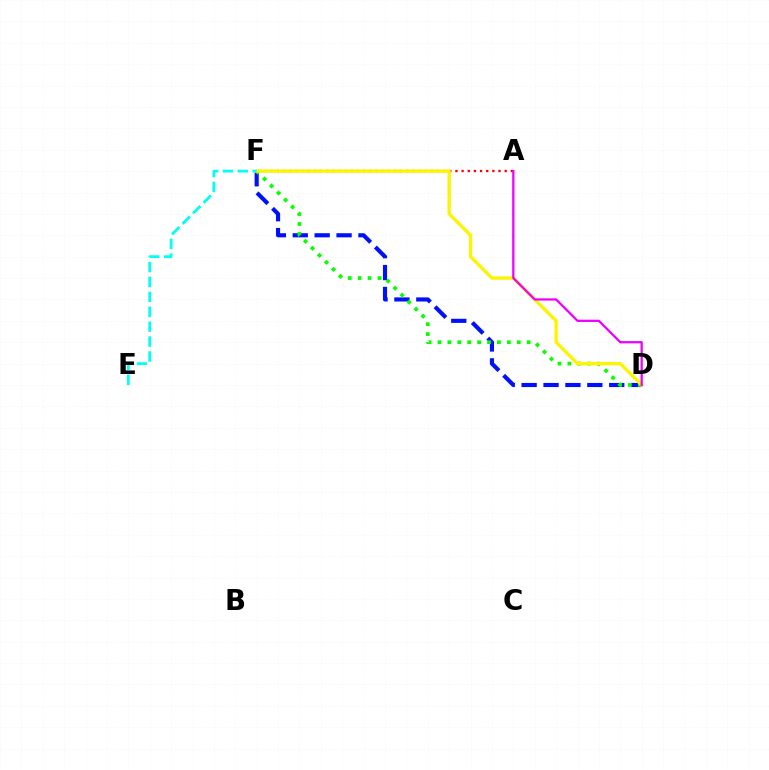{('D', 'F'): [{'color': '#0010ff', 'line_style': 'dashed', 'thickness': 2.97}, {'color': '#08ff00', 'line_style': 'dotted', 'thickness': 2.69}, {'color': '#fcf500', 'line_style': 'solid', 'thickness': 2.39}], ('A', 'F'): [{'color': '#ff0000', 'line_style': 'dotted', 'thickness': 1.67}], ('E', 'F'): [{'color': '#00fff6', 'line_style': 'dashed', 'thickness': 2.02}], ('A', 'D'): [{'color': '#ee00ff', 'line_style': 'solid', 'thickness': 1.63}]}